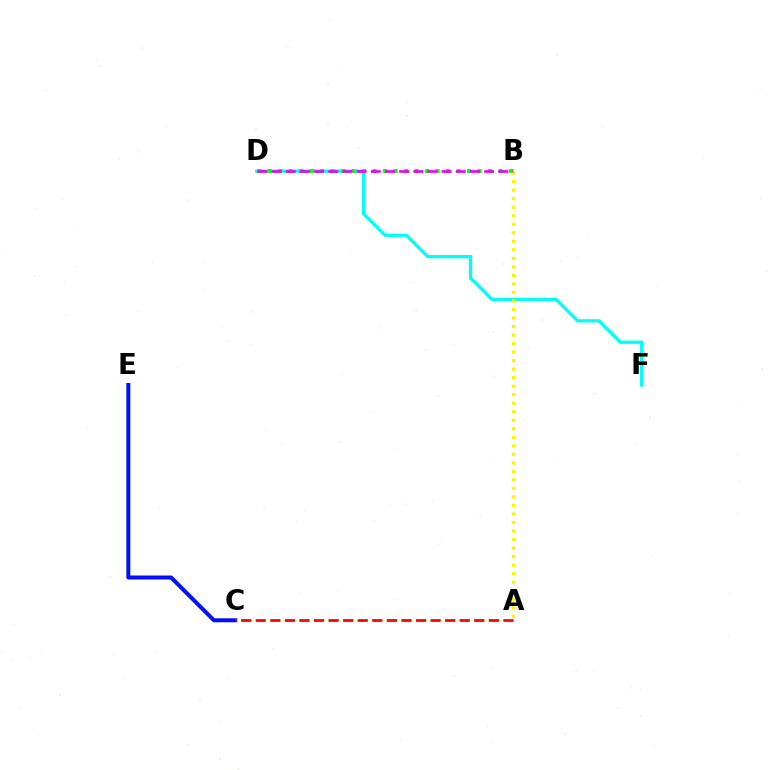{('C', 'E'): [{'color': '#0010ff', 'line_style': 'solid', 'thickness': 2.87}], ('A', 'C'): [{'color': '#ff0000', 'line_style': 'dashed', 'thickness': 1.98}], ('D', 'F'): [{'color': '#00fff6', 'line_style': 'solid', 'thickness': 2.35}], ('B', 'D'): [{'color': '#08ff00', 'line_style': 'dotted', 'thickness': 2.85}, {'color': '#ee00ff', 'line_style': 'dashed', 'thickness': 1.92}], ('A', 'B'): [{'color': '#fcf500', 'line_style': 'dotted', 'thickness': 2.32}]}